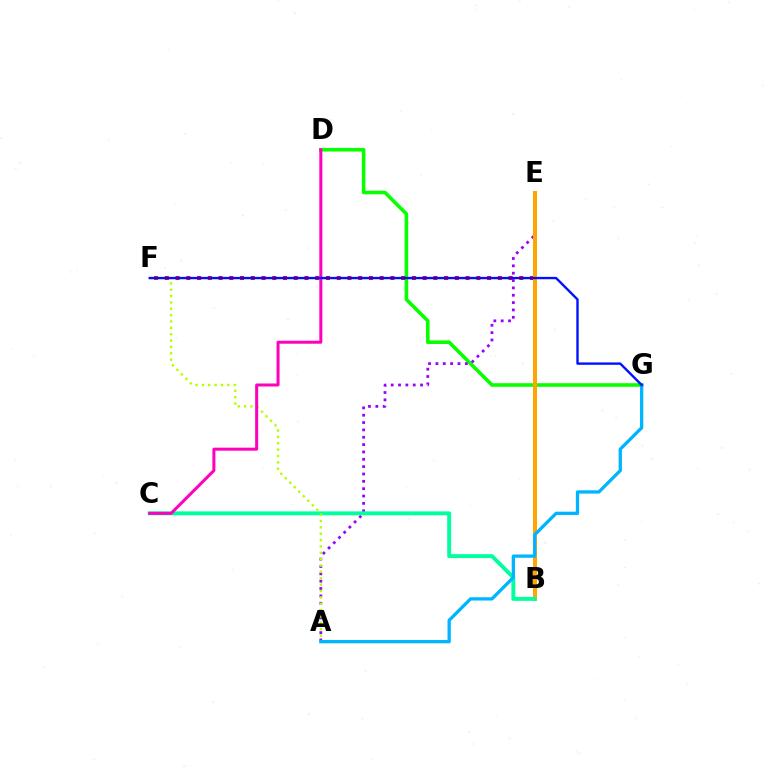{('D', 'G'): [{'color': '#08ff00', 'line_style': 'solid', 'thickness': 2.58}], ('A', 'E'): [{'color': '#9b00ff', 'line_style': 'dotted', 'thickness': 2.0}], ('E', 'F'): [{'color': '#ff0000', 'line_style': 'dotted', 'thickness': 2.92}], ('B', 'E'): [{'color': '#ffa500', 'line_style': 'solid', 'thickness': 2.88}], ('B', 'C'): [{'color': '#00ff9d', 'line_style': 'solid', 'thickness': 2.81}], ('A', 'F'): [{'color': '#b3ff00', 'line_style': 'dotted', 'thickness': 1.73}], ('A', 'G'): [{'color': '#00b5ff', 'line_style': 'solid', 'thickness': 2.37}], ('C', 'D'): [{'color': '#ff00bd', 'line_style': 'solid', 'thickness': 2.17}], ('F', 'G'): [{'color': '#0010ff', 'line_style': 'solid', 'thickness': 1.71}]}